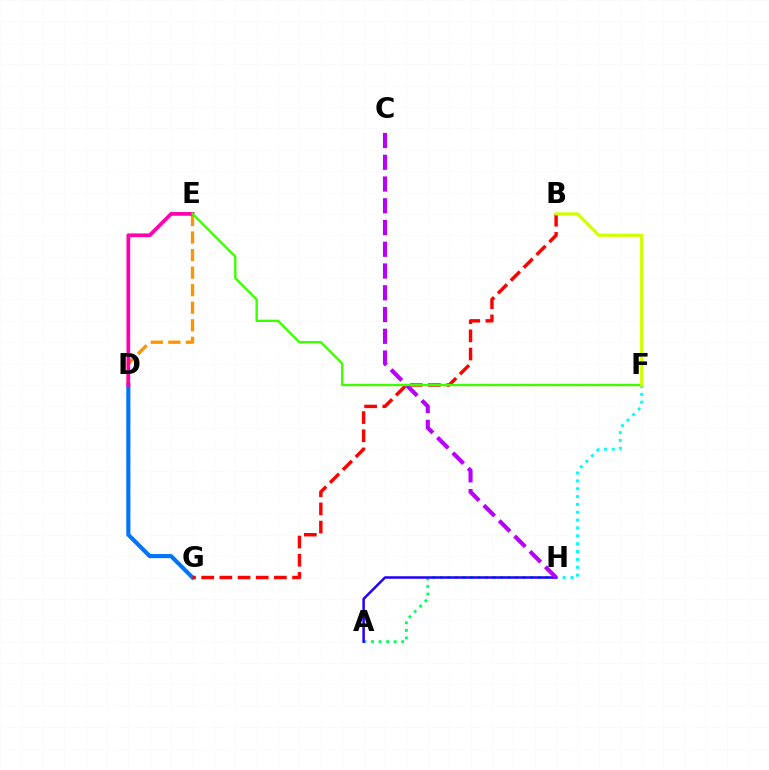{('D', 'G'): [{'color': '#0074ff', 'line_style': 'solid', 'thickness': 2.95}], ('F', 'H'): [{'color': '#00fff6', 'line_style': 'dotted', 'thickness': 2.13}], ('A', 'H'): [{'color': '#00ff5c', 'line_style': 'dotted', 'thickness': 2.04}, {'color': '#2500ff', 'line_style': 'solid', 'thickness': 1.82}], ('D', 'E'): [{'color': '#ff9400', 'line_style': 'dashed', 'thickness': 2.38}, {'color': '#ff00ac', 'line_style': 'solid', 'thickness': 2.69}], ('B', 'G'): [{'color': '#ff0000', 'line_style': 'dashed', 'thickness': 2.47}], ('C', 'H'): [{'color': '#b900ff', 'line_style': 'dashed', 'thickness': 2.95}], ('E', 'F'): [{'color': '#3dff00', 'line_style': 'solid', 'thickness': 1.7}], ('B', 'F'): [{'color': '#d1ff00', 'line_style': 'solid', 'thickness': 2.27}]}